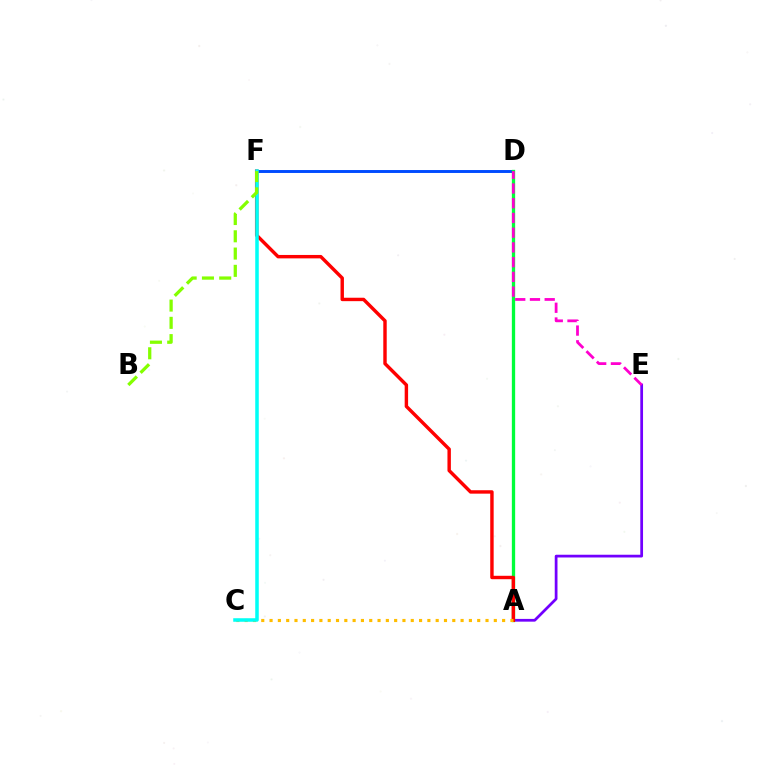{('D', 'F'): [{'color': '#004bff', 'line_style': 'solid', 'thickness': 2.11}], ('A', 'E'): [{'color': '#7200ff', 'line_style': 'solid', 'thickness': 1.98}], ('A', 'D'): [{'color': '#00ff39', 'line_style': 'solid', 'thickness': 2.38}], ('A', 'F'): [{'color': '#ff0000', 'line_style': 'solid', 'thickness': 2.47}], ('D', 'E'): [{'color': '#ff00cf', 'line_style': 'dashed', 'thickness': 2.0}], ('A', 'C'): [{'color': '#ffbd00', 'line_style': 'dotted', 'thickness': 2.26}], ('C', 'F'): [{'color': '#00fff6', 'line_style': 'solid', 'thickness': 2.54}], ('B', 'F'): [{'color': '#84ff00', 'line_style': 'dashed', 'thickness': 2.35}]}